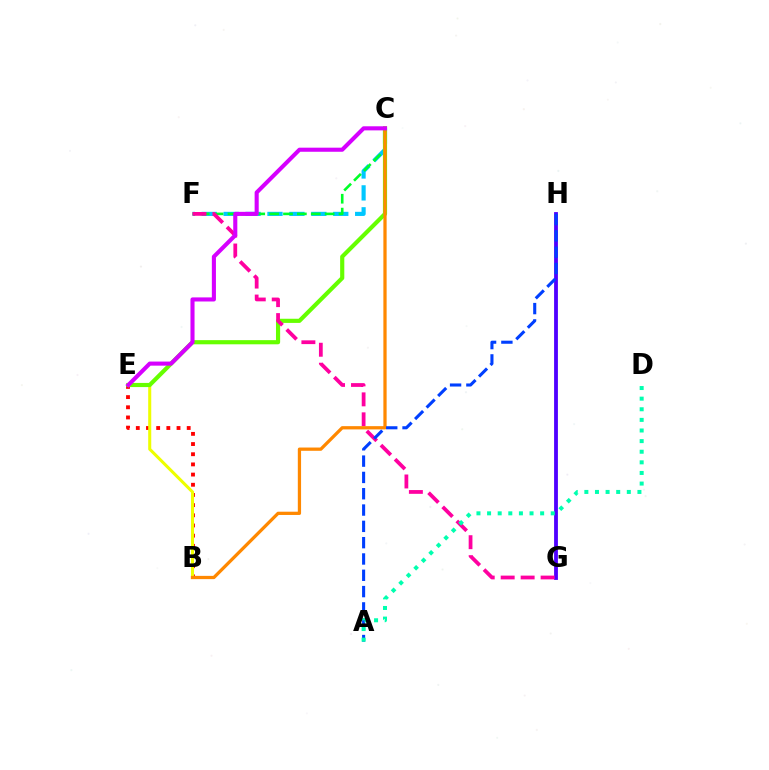{('B', 'E'): [{'color': '#ff0000', 'line_style': 'dotted', 'thickness': 2.77}, {'color': '#eeff00', 'line_style': 'solid', 'thickness': 2.2}], ('G', 'H'): [{'color': '#4f00ff', 'line_style': 'solid', 'thickness': 2.74}], ('C', 'F'): [{'color': '#00c7ff', 'line_style': 'dashed', 'thickness': 2.98}, {'color': '#00ff27', 'line_style': 'dashed', 'thickness': 1.89}], ('C', 'E'): [{'color': '#66ff00', 'line_style': 'solid', 'thickness': 2.99}, {'color': '#d600ff', 'line_style': 'solid', 'thickness': 2.94}], ('F', 'G'): [{'color': '#ff00a0', 'line_style': 'dashed', 'thickness': 2.71}], ('B', 'C'): [{'color': '#ff8800', 'line_style': 'solid', 'thickness': 2.35}], ('A', 'H'): [{'color': '#003fff', 'line_style': 'dashed', 'thickness': 2.22}], ('A', 'D'): [{'color': '#00ffaf', 'line_style': 'dotted', 'thickness': 2.88}]}